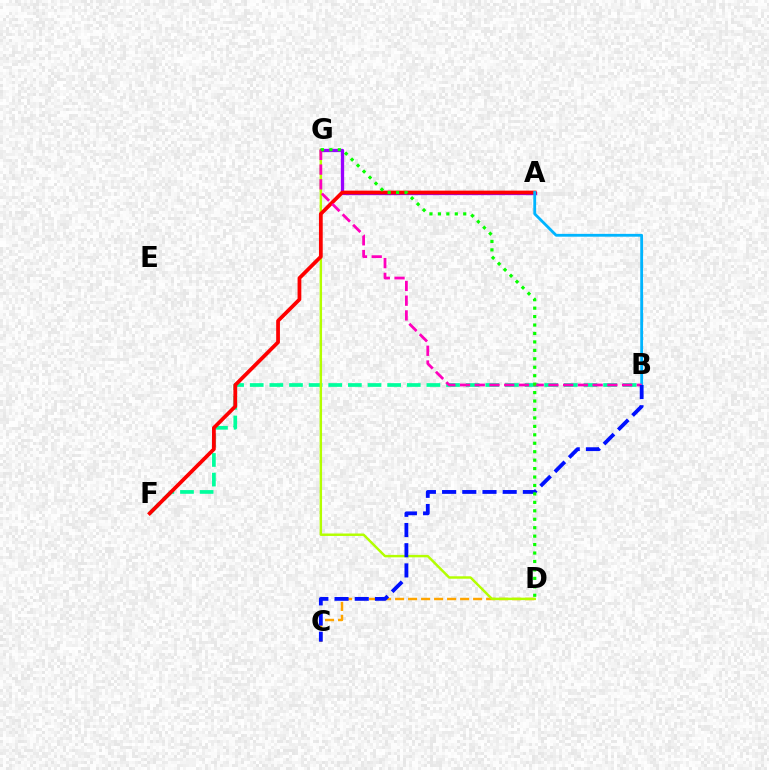{('B', 'F'): [{'color': '#00ff9d', 'line_style': 'dashed', 'thickness': 2.67}], ('C', 'D'): [{'color': '#ffa500', 'line_style': 'dashed', 'thickness': 1.77}], ('D', 'G'): [{'color': '#b3ff00', 'line_style': 'solid', 'thickness': 1.76}, {'color': '#08ff00', 'line_style': 'dotted', 'thickness': 2.29}], ('A', 'G'): [{'color': '#9b00ff', 'line_style': 'solid', 'thickness': 2.38}], ('A', 'F'): [{'color': '#ff0000', 'line_style': 'solid', 'thickness': 2.7}], ('A', 'B'): [{'color': '#00b5ff', 'line_style': 'solid', 'thickness': 2.03}], ('B', 'G'): [{'color': '#ff00bd', 'line_style': 'dashed', 'thickness': 2.0}], ('B', 'C'): [{'color': '#0010ff', 'line_style': 'dashed', 'thickness': 2.74}]}